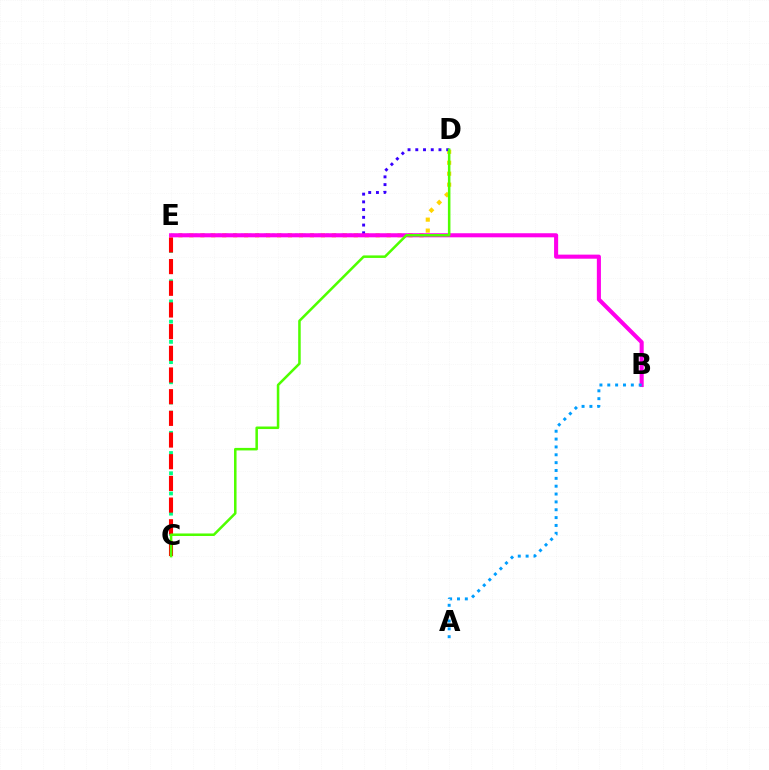{('D', 'E'): [{'color': '#ffd500', 'line_style': 'dotted', 'thickness': 2.98}, {'color': '#3700ff', 'line_style': 'dotted', 'thickness': 2.1}], ('C', 'E'): [{'color': '#00ff86', 'line_style': 'dotted', 'thickness': 2.75}, {'color': '#ff0000', 'line_style': 'dashed', 'thickness': 2.95}], ('B', 'E'): [{'color': '#ff00ed', 'line_style': 'solid', 'thickness': 2.94}], ('C', 'D'): [{'color': '#4fff00', 'line_style': 'solid', 'thickness': 1.82}], ('A', 'B'): [{'color': '#009eff', 'line_style': 'dotted', 'thickness': 2.13}]}